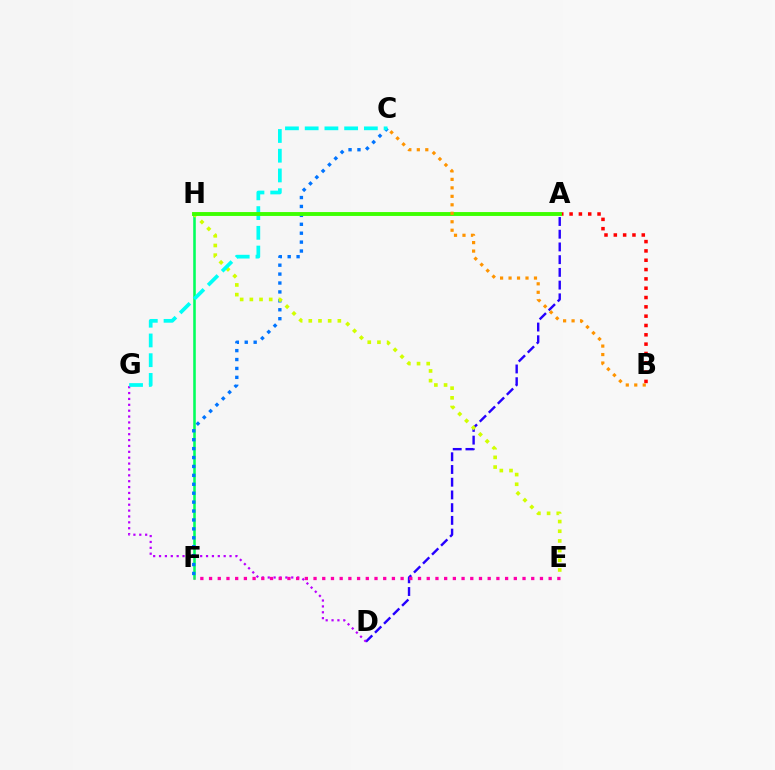{('A', 'D'): [{'color': '#2500ff', 'line_style': 'dashed', 'thickness': 1.73}], ('F', 'H'): [{'color': '#00ff5c', 'line_style': 'solid', 'thickness': 1.85}], ('A', 'B'): [{'color': '#ff0000', 'line_style': 'dotted', 'thickness': 2.53}], ('C', 'F'): [{'color': '#0074ff', 'line_style': 'dotted', 'thickness': 2.42}], ('E', 'H'): [{'color': '#d1ff00', 'line_style': 'dotted', 'thickness': 2.63}], ('D', 'G'): [{'color': '#b900ff', 'line_style': 'dotted', 'thickness': 1.6}], ('C', 'G'): [{'color': '#00fff6', 'line_style': 'dashed', 'thickness': 2.68}], ('E', 'F'): [{'color': '#ff00ac', 'line_style': 'dotted', 'thickness': 2.37}], ('A', 'H'): [{'color': '#3dff00', 'line_style': 'solid', 'thickness': 2.8}], ('B', 'C'): [{'color': '#ff9400', 'line_style': 'dotted', 'thickness': 2.3}]}